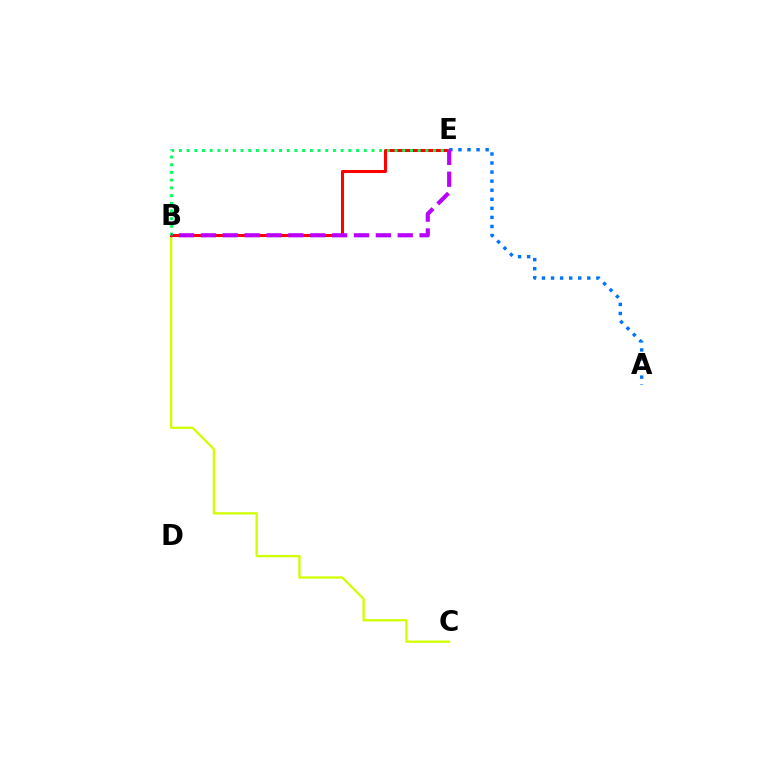{('B', 'C'): [{'color': '#d1ff00', 'line_style': 'solid', 'thickness': 1.65}], ('B', 'E'): [{'color': '#ff0000', 'line_style': 'solid', 'thickness': 2.19}, {'color': '#00ff5c', 'line_style': 'dotted', 'thickness': 2.09}, {'color': '#b900ff', 'line_style': 'dashed', 'thickness': 2.97}], ('A', 'E'): [{'color': '#0074ff', 'line_style': 'dotted', 'thickness': 2.46}]}